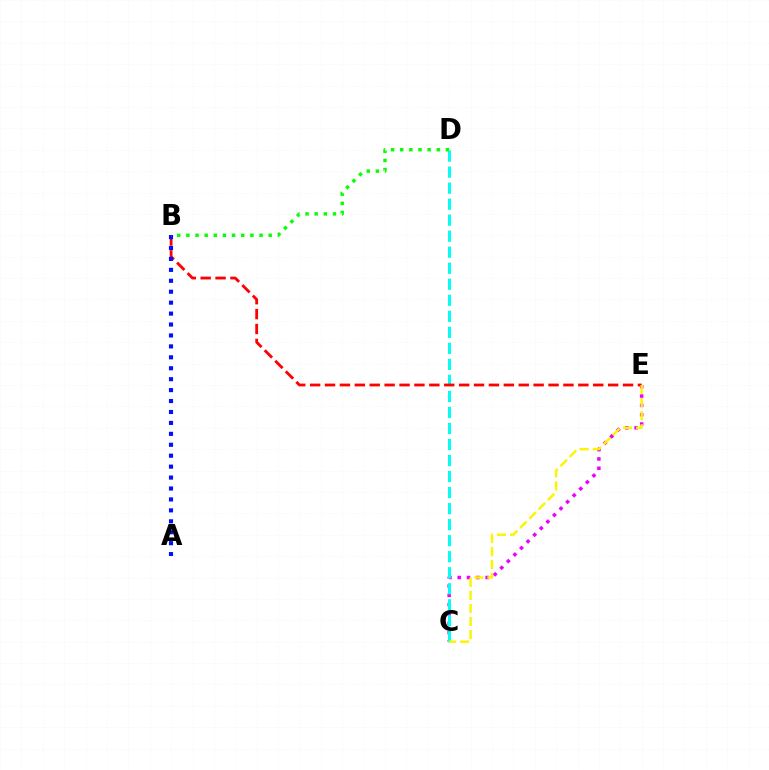{('C', 'E'): [{'color': '#ee00ff', 'line_style': 'dotted', 'thickness': 2.53}, {'color': '#fcf500', 'line_style': 'dashed', 'thickness': 1.78}], ('C', 'D'): [{'color': '#00fff6', 'line_style': 'dashed', 'thickness': 2.18}], ('B', 'E'): [{'color': '#ff0000', 'line_style': 'dashed', 'thickness': 2.02}], ('A', 'B'): [{'color': '#0010ff', 'line_style': 'dotted', 'thickness': 2.97}], ('B', 'D'): [{'color': '#08ff00', 'line_style': 'dotted', 'thickness': 2.48}]}